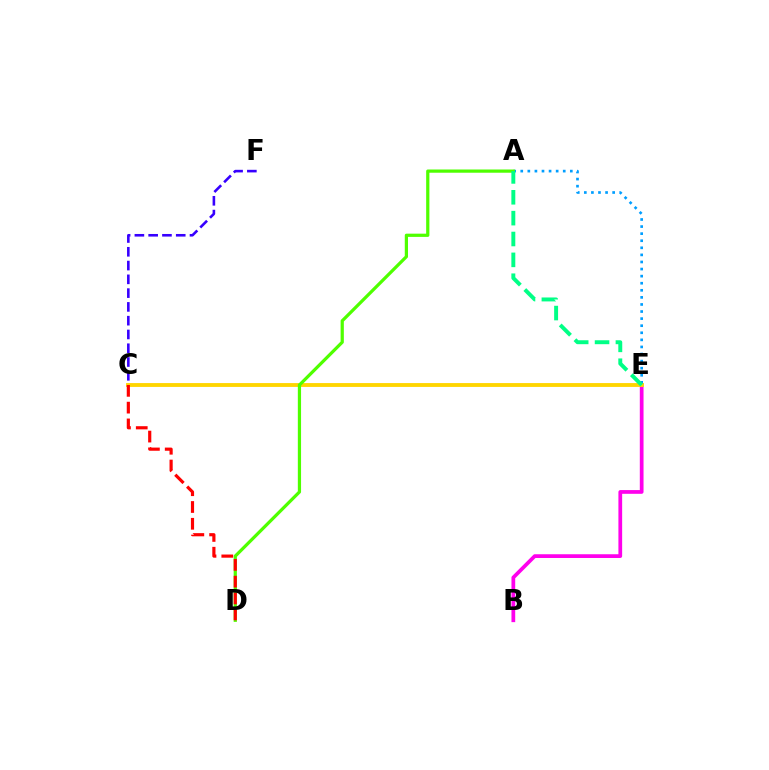{('B', 'E'): [{'color': '#ff00ed', 'line_style': 'solid', 'thickness': 2.69}], ('C', 'F'): [{'color': '#3700ff', 'line_style': 'dashed', 'thickness': 1.87}], ('A', 'E'): [{'color': '#009eff', 'line_style': 'dotted', 'thickness': 1.92}, {'color': '#00ff86', 'line_style': 'dashed', 'thickness': 2.83}], ('C', 'E'): [{'color': '#ffd500', 'line_style': 'solid', 'thickness': 2.77}], ('A', 'D'): [{'color': '#4fff00', 'line_style': 'solid', 'thickness': 2.32}], ('C', 'D'): [{'color': '#ff0000', 'line_style': 'dashed', 'thickness': 2.28}]}